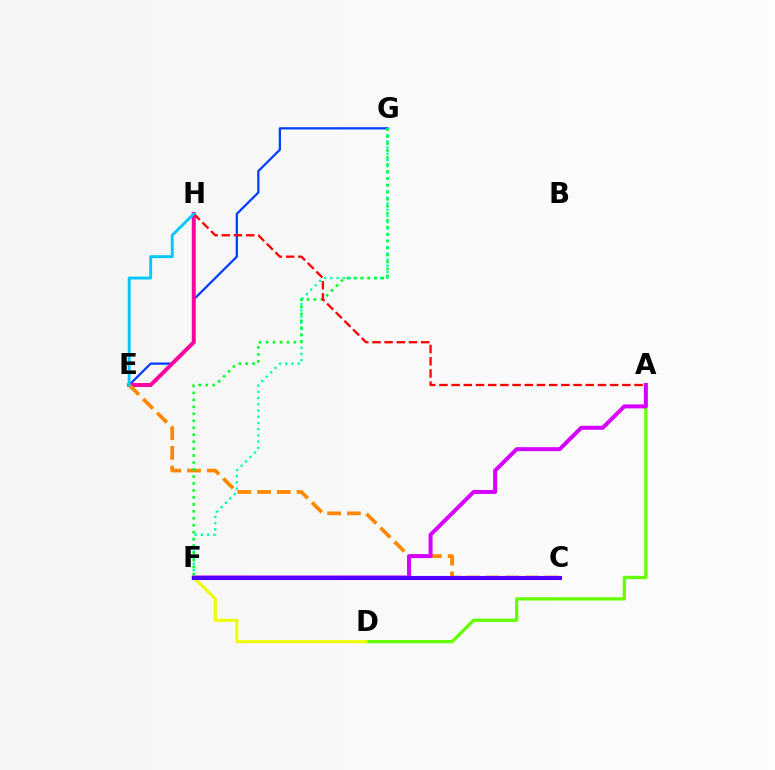{('A', 'D'): [{'color': '#66ff00', 'line_style': 'solid', 'thickness': 2.36}], ('E', 'G'): [{'color': '#003fff', 'line_style': 'solid', 'thickness': 1.62}], ('E', 'H'): [{'color': '#ff00a0', 'line_style': 'solid', 'thickness': 2.84}, {'color': '#00c7ff', 'line_style': 'solid', 'thickness': 2.07}], ('F', 'G'): [{'color': '#00ffaf', 'line_style': 'dotted', 'thickness': 1.69}, {'color': '#00ff27', 'line_style': 'dotted', 'thickness': 1.89}], ('C', 'E'): [{'color': '#ff8800', 'line_style': 'dashed', 'thickness': 2.68}], ('A', 'F'): [{'color': '#d600ff', 'line_style': 'solid', 'thickness': 2.87}], ('D', 'F'): [{'color': '#eeff00', 'line_style': 'solid', 'thickness': 2.18}], ('A', 'H'): [{'color': '#ff0000', 'line_style': 'dashed', 'thickness': 1.66}], ('C', 'F'): [{'color': '#4f00ff', 'line_style': 'solid', 'thickness': 2.94}]}